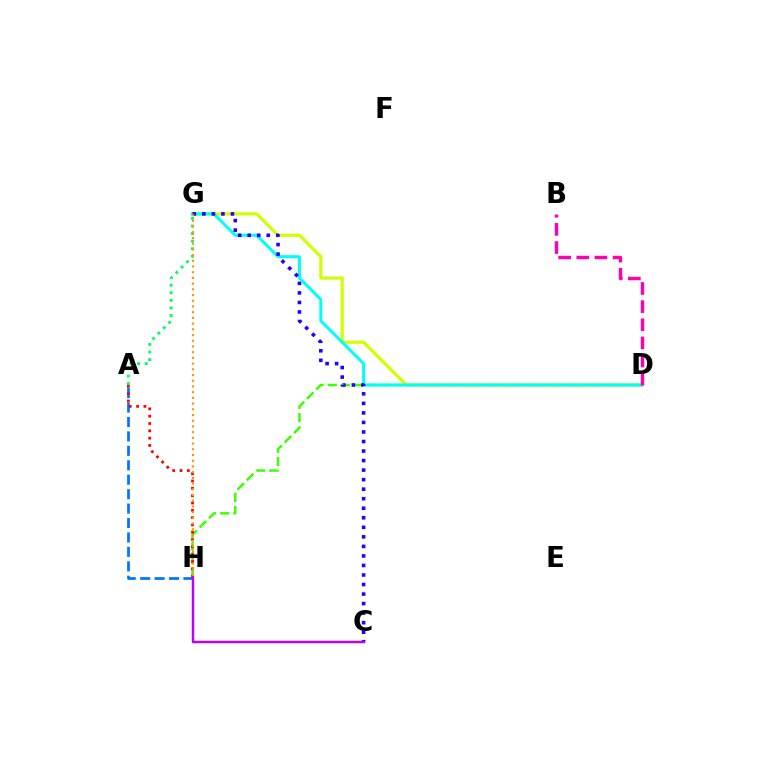{('D', 'H'): [{'color': '#3dff00', 'line_style': 'dashed', 'thickness': 1.8}], ('A', 'H'): [{'color': '#0074ff', 'line_style': 'dashed', 'thickness': 1.96}, {'color': '#ff0000', 'line_style': 'dotted', 'thickness': 1.99}], ('D', 'G'): [{'color': '#d1ff00', 'line_style': 'solid', 'thickness': 2.27}, {'color': '#00fff6', 'line_style': 'solid', 'thickness': 2.16}], ('B', 'D'): [{'color': '#ff00ac', 'line_style': 'dashed', 'thickness': 2.46}], ('C', 'G'): [{'color': '#2500ff', 'line_style': 'dotted', 'thickness': 2.59}], ('C', 'H'): [{'color': '#b900ff', 'line_style': 'solid', 'thickness': 1.78}], ('A', 'G'): [{'color': '#00ff5c', 'line_style': 'dotted', 'thickness': 2.06}], ('G', 'H'): [{'color': '#ff9400', 'line_style': 'dotted', 'thickness': 1.55}]}